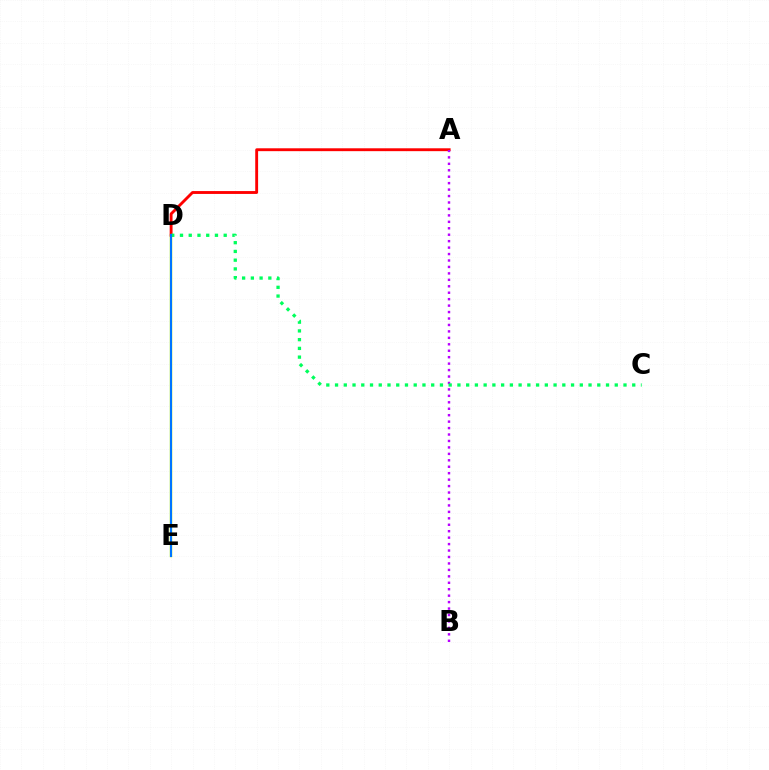{('D', 'E'): [{'color': '#d1ff00', 'line_style': 'solid', 'thickness': 1.76}, {'color': '#0074ff', 'line_style': 'solid', 'thickness': 1.52}], ('A', 'D'): [{'color': '#ff0000', 'line_style': 'solid', 'thickness': 2.07}], ('A', 'B'): [{'color': '#b900ff', 'line_style': 'dotted', 'thickness': 1.75}], ('C', 'D'): [{'color': '#00ff5c', 'line_style': 'dotted', 'thickness': 2.37}]}